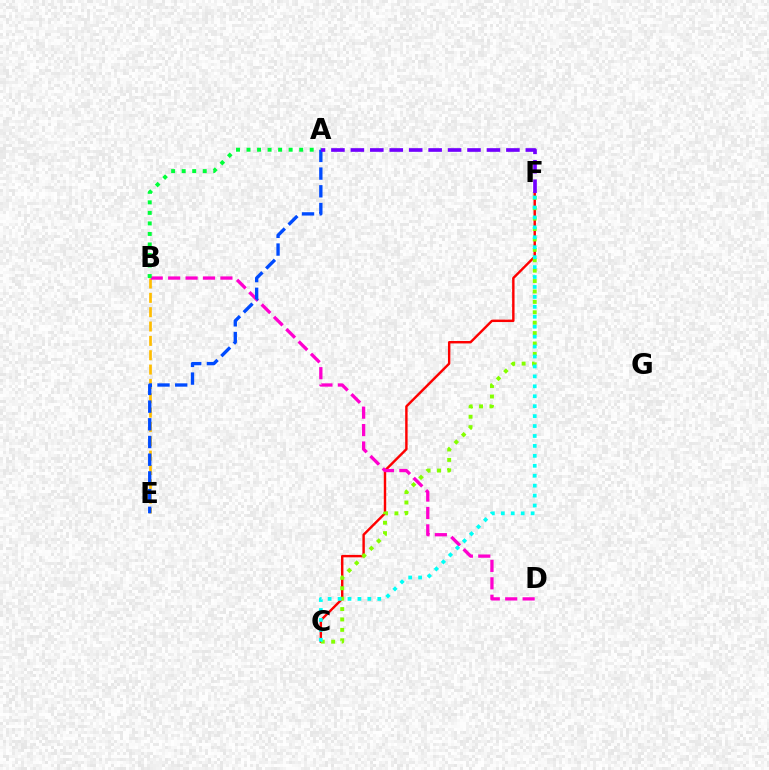{('B', 'E'): [{'color': '#ffbd00', 'line_style': 'dashed', 'thickness': 1.95}], ('C', 'F'): [{'color': '#ff0000', 'line_style': 'solid', 'thickness': 1.75}, {'color': '#84ff00', 'line_style': 'dotted', 'thickness': 2.83}, {'color': '#00fff6', 'line_style': 'dotted', 'thickness': 2.7}], ('B', 'D'): [{'color': '#ff00cf', 'line_style': 'dashed', 'thickness': 2.37}], ('A', 'B'): [{'color': '#00ff39', 'line_style': 'dotted', 'thickness': 2.86}], ('A', 'E'): [{'color': '#004bff', 'line_style': 'dashed', 'thickness': 2.4}], ('A', 'F'): [{'color': '#7200ff', 'line_style': 'dashed', 'thickness': 2.64}]}